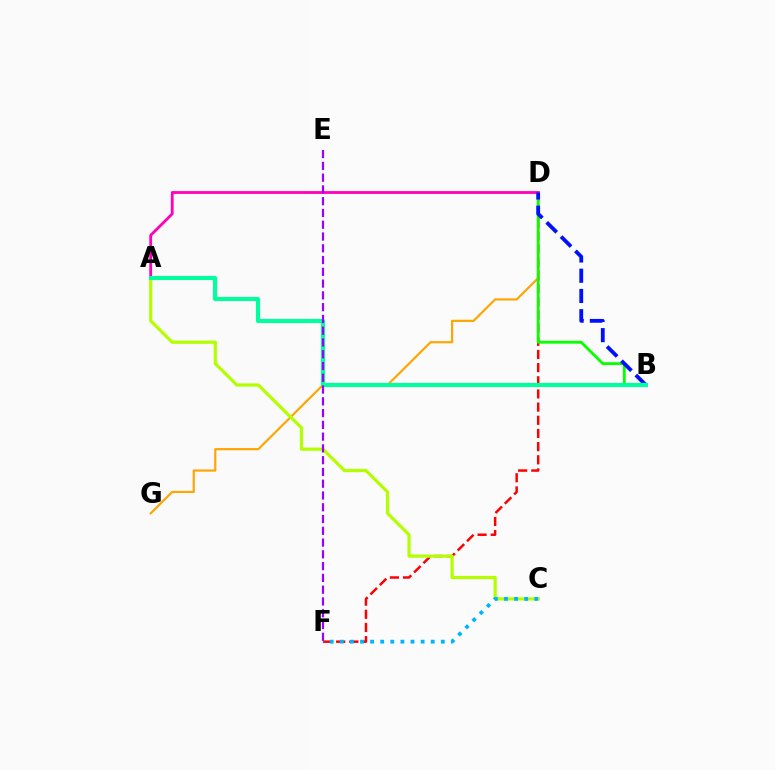{('D', 'F'): [{'color': '#ff0000', 'line_style': 'dashed', 'thickness': 1.79}], ('D', 'G'): [{'color': '#ffa500', 'line_style': 'solid', 'thickness': 1.57}], ('A', 'C'): [{'color': '#b3ff00', 'line_style': 'solid', 'thickness': 2.31}], ('C', 'F'): [{'color': '#00b5ff', 'line_style': 'dotted', 'thickness': 2.74}], ('B', 'D'): [{'color': '#08ff00', 'line_style': 'solid', 'thickness': 2.05}, {'color': '#0010ff', 'line_style': 'dashed', 'thickness': 2.75}], ('A', 'D'): [{'color': '#ff00bd', 'line_style': 'solid', 'thickness': 2.02}], ('A', 'B'): [{'color': '#00ff9d', 'line_style': 'solid', 'thickness': 2.95}], ('E', 'F'): [{'color': '#9b00ff', 'line_style': 'dashed', 'thickness': 1.6}]}